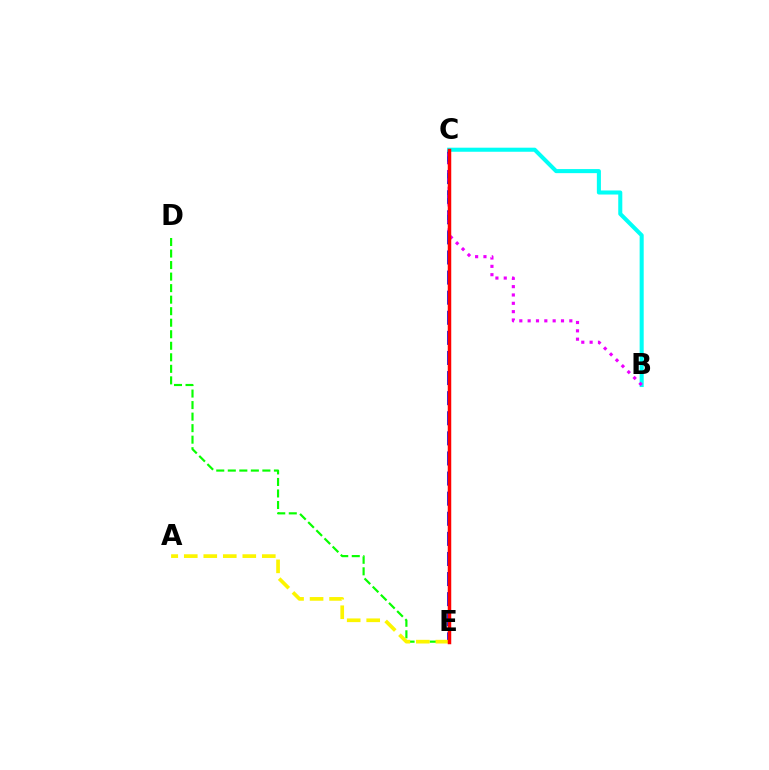{('C', 'E'): [{'color': '#0010ff', 'line_style': 'dashed', 'thickness': 2.73}, {'color': '#ff0000', 'line_style': 'solid', 'thickness': 2.51}], ('B', 'C'): [{'color': '#00fff6', 'line_style': 'solid', 'thickness': 2.93}, {'color': '#ee00ff', 'line_style': 'dotted', 'thickness': 2.26}], ('D', 'E'): [{'color': '#08ff00', 'line_style': 'dashed', 'thickness': 1.57}], ('A', 'E'): [{'color': '#fcf500', 'line_style': 'dashed', 'thickness': 2.65}]}